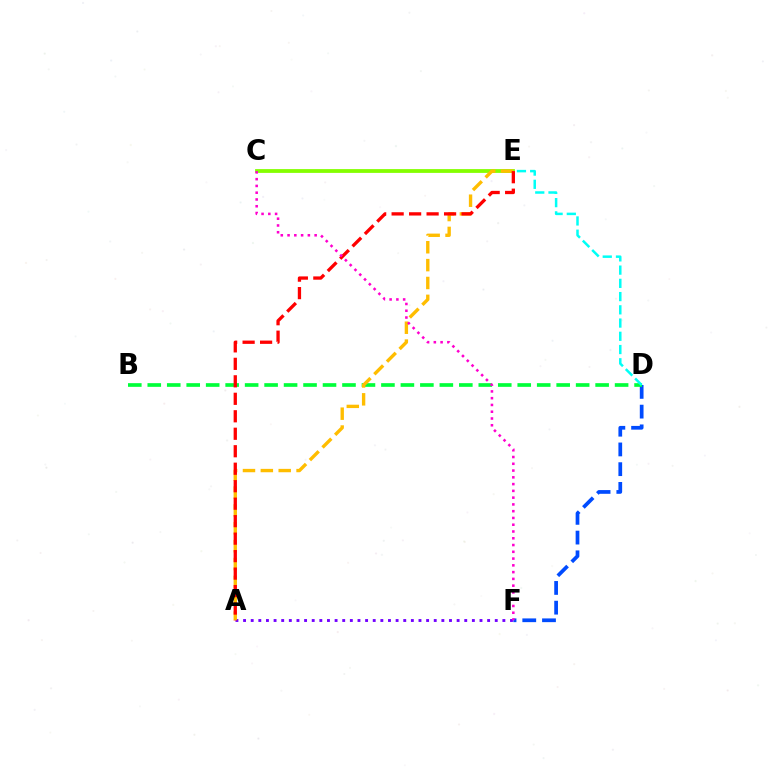{('A', 'F'): [{'color': '#7200ff', 'line_style': 'dotted', 'thickness': 2.07}], ('D', 'F'): [{'color': '#004bff', 'line_style': 'dashed', 'thickness': 2.68}], ('B', 'D'): [{'color': '#00ff39', 'line_style': 'dashed', 'thickness': 2.65}], ('C', 'E'): [{'color': '#84ff00', 'line_style': 'solid', 'thickness': 2.73}], ('A', 'E'): [{'color': '#ffbd00', 'line_style': 'dashed', 'thickness': 2.43}, {'color': '#ff0000', 'line_style': 'dashed', 'thickness': 2.37}], ('D', 'E'): [{'color': '#00fff6', 'line_style': 'dashed', 'thickness': 1.8}], ('C', 'F'): [{'color': '#ff00cf', 'line_style': 'dotted', 'thickness': 1.84}]}